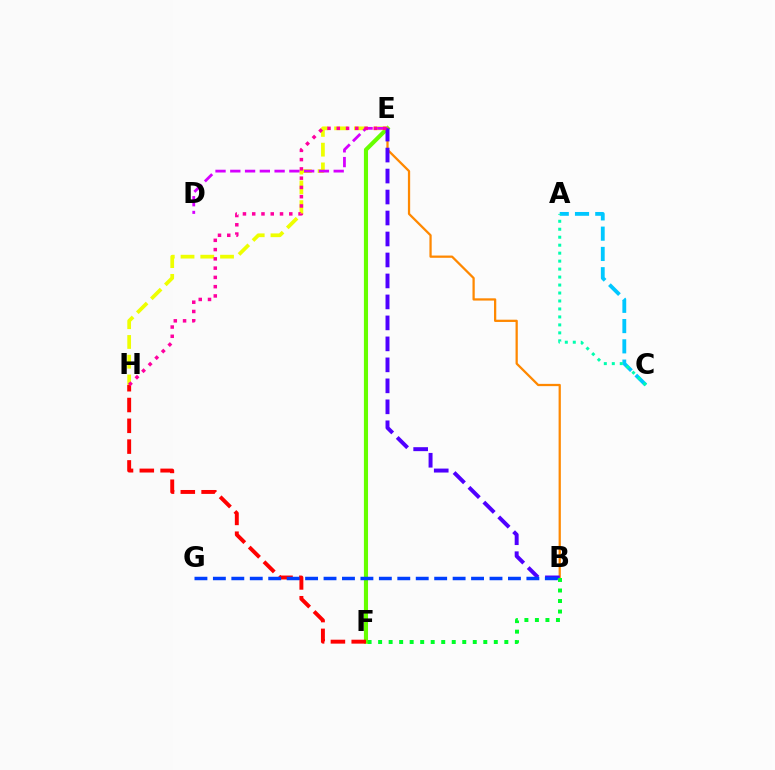{('E', 'F'): [{'color': '#66ff00', 'line_style': 'solid', 'thickness': 2.97}], ('E', 'H'): [{'color': '#eeff00', 'line_style': 'dashed', 'thickness': 2.68}, {'color': '#ff00a0', 'line_style': 'dotted', 'thickness': 2.52}], ('B', 'E'): [{'color': '#ff8800', 'line_style': 'solid', 'thickness': 1.63}, {'color': '#4f00ff', 'line_style': 'dashed', 'thickness': 2.85}], ('D', 'E'): [{'color': '#d600ff', 'line_style': 'dashed', 'thickness': 2.01}], ('F', 'H'): [{'color': '#ff0000', 'line_style': 'dashed', 'thickness': 2.83}], ('B', 'F'): [{'color': '#00ff27', 'line_style': 'dotted', 'thickness': 2.86}], ('A', 'C'): [{'color': '#00c7ff', 'line_style': 'dashed', 'thickness': 2.75}, {'color': '#00ffaf', 'line_style': 'dotted', 'thickness': 2.17}], ('B', 'G'): [{'color': '#003fff', 'line_style': 'dashed', 'thickness': 2.51}]}